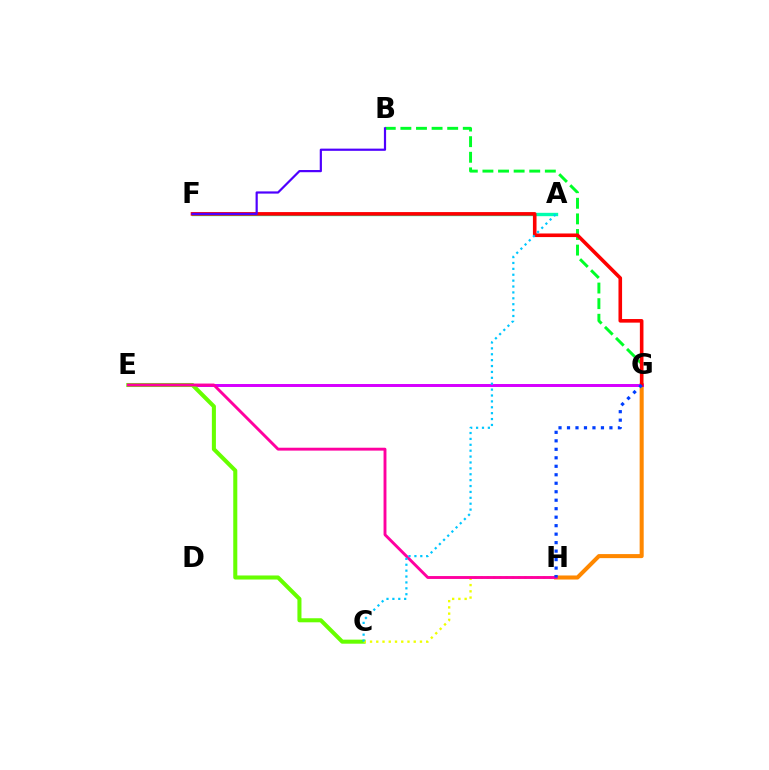{('B', 'G'): [{'color': '#00ff27', 'line_style': 'dashed', 'thickness': 2.12}], ('G', 'H'): [{'color': '#ff8800', 'line_style': 'solid', 'thickness': 2.91}, {'color': '#003fff', 'line_style': 'dotted', 'thickness': 2.31}], ('A', 'F'): [{'color': '#00ffaf', 'line_style': 'solid', 'thickness': 2.42}], ('E', 'G'): [{'color': '#d600ff', 'line_style': 'solid', 'thickness': 2.14}], ('C', 'E'): [{'color': '#66ff00', 'line_style': 'solid', 'thickness': 2.92}], ('F', 'G'): [{'color': '#ff0000', 'line_style': 'solid', 'thickness': 2.59}], ('C', 'H'): [{'color': '#eeff00', 'line_style': 'dotted', 'thickness': 1.7}], ('E', 'H'): [{'color': '#ff00a0', 'line_style': 'solid', 'thickness': 2.08}], ('A', 'C'): [{'color': '#00c7ff', 'line_style': 'dotted', 'thickness': 1.6}], ('B', 'F'): [{'color': '#4f00ff', 'line_style': 'solid', 'thickness': 1.59}]}